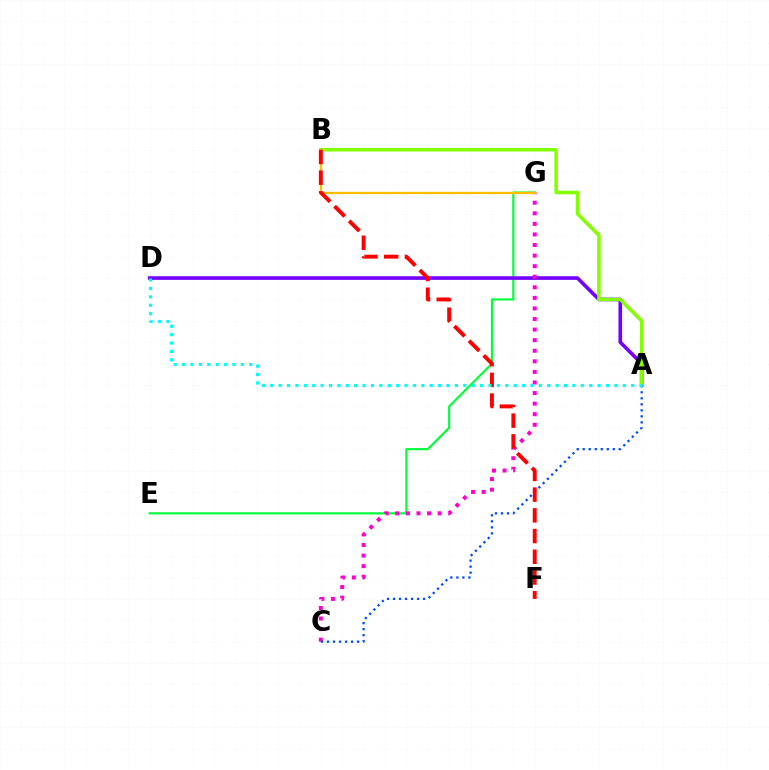{('E', 'G'): [{'color': '#00ff39', 'line_style': 'solid', 'thickness': 1.56}], ('A', 'D'): [{'color': '#7200ff', 'line_style': 'solid', 'thickness': 2.61}, {'color': '#00fff6', 'line_style': 'dotted', 'thickness': 2.28}], ('A', 'B'): [{'color': '#84ff00', 'line_style': 'solid', 'thickness': 2.54}], ('C', 'G'): [{'color': '#ff00cf', 'line_style': 'dotted', 'thickness': 2.87}], ('B', 'G'): [{'color': '#ffbd00', 'line_style': 'solid', 'thickness': 1.67}], ('A', 'C'): [{'color': '#004bff', 'line_style': 'dotted', 'thickness': 1.63}], ('B', 'F'): [{'color': '#ff0000', 'line_style': 'dashed', 'thickness': 2.81}]}